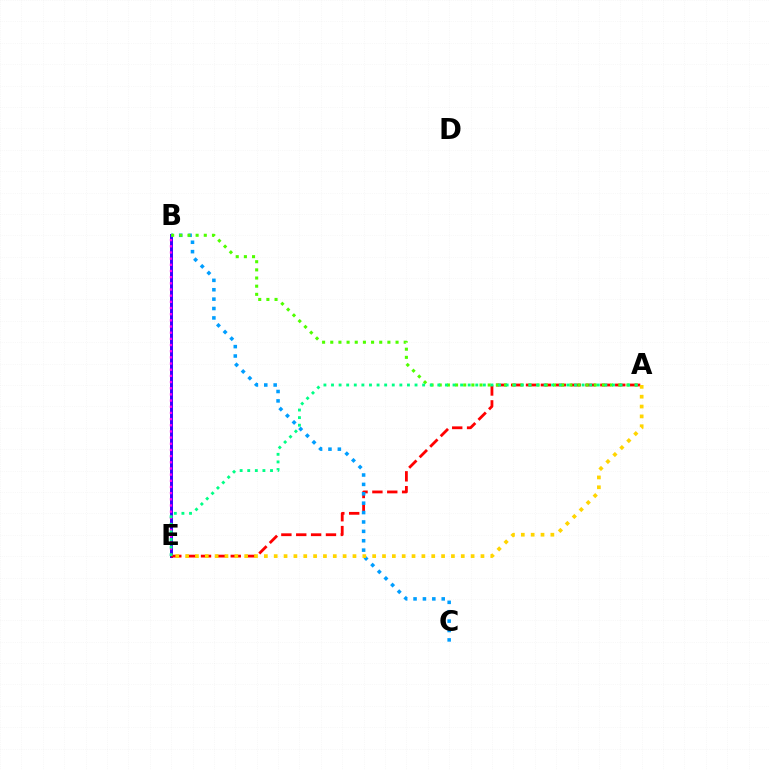{('B', 'E'): [{'color': '#3700ff', 'line_style': 'solid', 'thickness': 2.14}, {'color': '#ff00ed', 'line_style': 'dotted', 'thickness': 1.68}], ('A', 'E'): [{'color': '#ff0000', 'line_style': 'dashed', 'thickness': 2.02}, {'color': '#ffd500', 'line_style': 'dotted', 'thickness': 2.67}, {'color': '#00ff86', 'line_style': 'dotted', 'thickness': 2.06}], ('B', 'C'): [{'color': '#009eff', 'line_style': 'dotted', 'thickness': 2.55}], ('A', 'B'): [{'color': '#4fff00', 'line_style': 'dotted', 'thickness': 2.22}]}